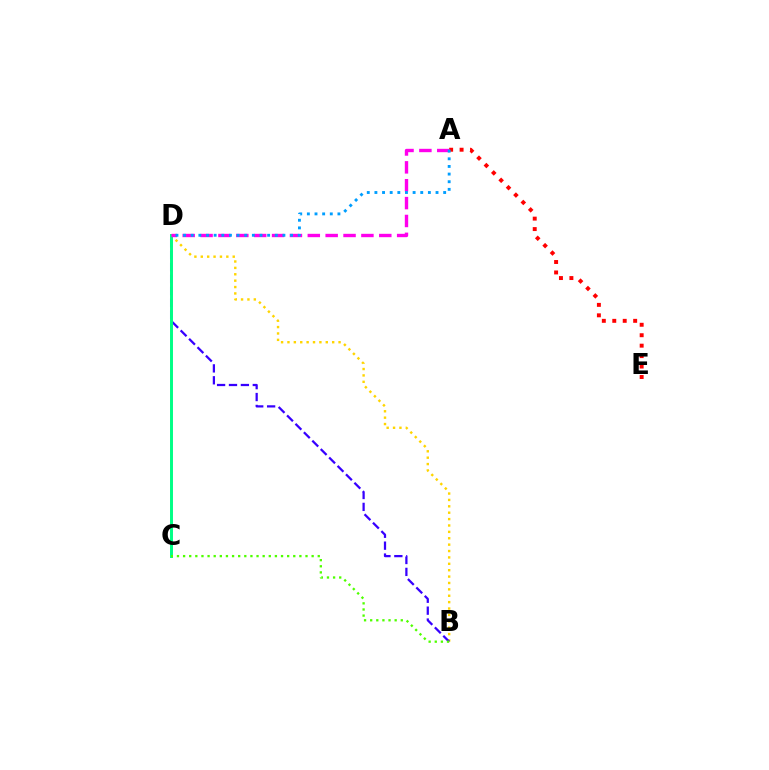{('A', 'E'): [{'color': '#ff0000', 'line_style': 'dotted', 'thickness': 2.84}], ('B', 'D'): [{'color': '#ffd500', 'line_style': 'dotted', 'thickness': 1.74}, {'color': '#3700ff', 'line_style': 'dashed', 'thickness': 1.62}], ('C', 'D'): [{'color': '#00ff86', 'line_style': 'solid', 'thickness': 2.12}], ('A', 'D'): [{'color': '#ff00ed', 'line_style': 'dashed', 'thickness': 2.43}, {'color': '#009eff', 'line_style': 'dotted', 'thickness': 2.08}], ('B', 'C'): [{'color': '#4fff00', 'line_style': 'dotted', 'thickness': 1.66}]}